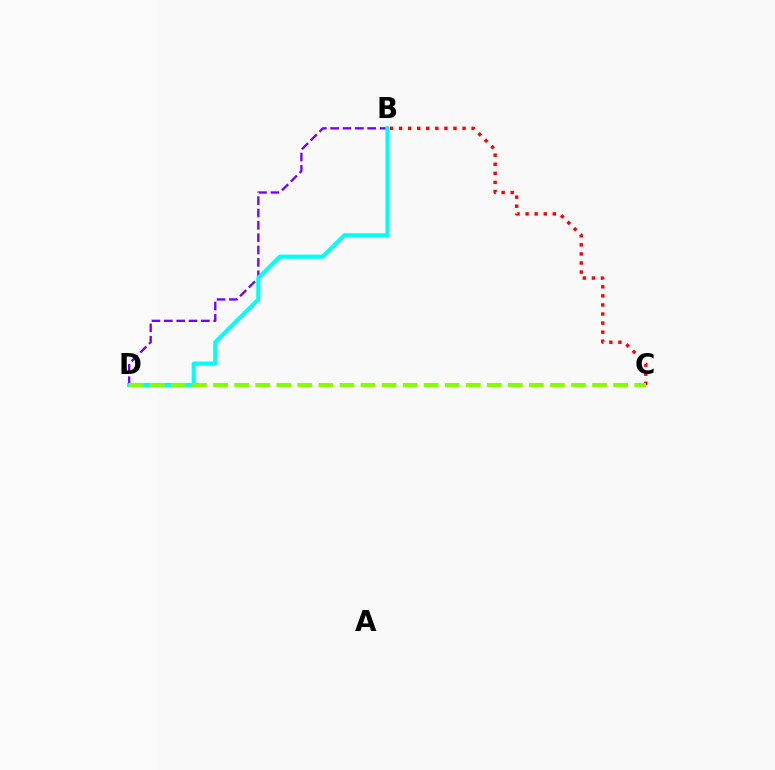{('B', 'C'): [{'color': '#ff0000', 'line_style': 'dotted', 'thickness': 2.46}], ('B', 'D'): [{'color': '#7200ff', 'line_style': 'dashed', 'thickness': 1.68}, {'color': '#00fff6', 'line_style': 'solid', 'thickness': 2.98}], ('C', 'D'): [{'color': '#84ff00', 'line_style': 'dashed', 'thickness': 2.86}]}